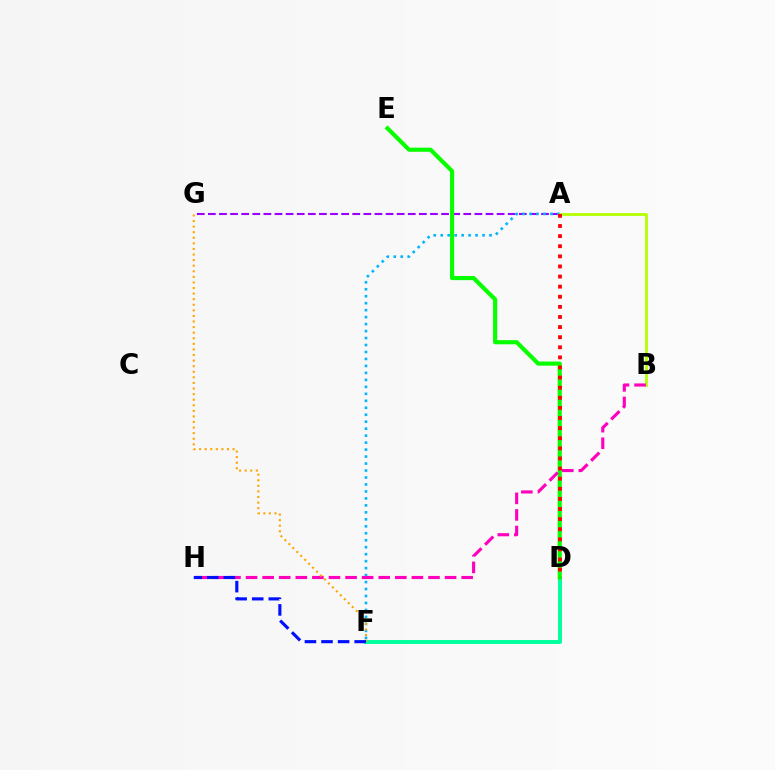{('A', 'G'): [{'color': '#9b00ff', 'line_style': 'dashed', 'thickness': 1.51}], ('A', 'F'): [{'color': '#00b5ff', 'line_style': 'dotted', 'thickness': 1.89}], ('D', 'F'): [{'color': '#00ff9d', 'line_style': 'solid', 'thickness': 2.81}], ('D', 'E'): [{'color': '#08ff00', 'line_style': 'solid', 'thickness': 2.98}], ('A', 'B'): [{'color': '#b3ff00', 'line_style': 'solid', 'thickness': 2.0}], ('B', 'H'): [{'color': '#ff00bd', 'line_style': 'dashed', 'thickness': 2.25}], ('F', 'G'): [{'color': '#ffa500', 'line_style': 'dotted', 'thickness': 1.52}], ('A', 'D'): [{'color': '#ff0000', 'line_style': 'dotted', 'thickness': 2.75}], ('F', 'H'): [{'color': '#0010ff', 'line_style': 'dashed', 'thickness': 2.25}]}